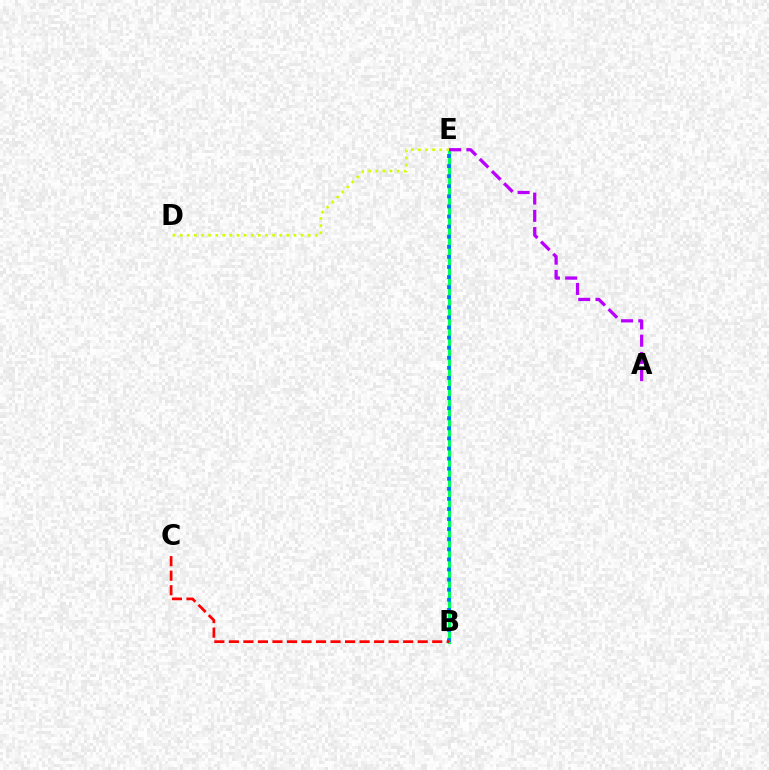{('B', 'E'): [{'color': '#00ff5c', 'line_style': 'solid', 'thickness': 2.26}, {'color': '#0074ff', 'line_style': 'dotted', 'thickness': 2.74}], ('B', 'C'): [{'color': '#ff0000', 'line_style': 'dashed', 'thickness': 1.97}], ('D', 'E'): [{'color': '#d1ff00', 'line_style': 'dotted', 'thickness': 1.93}], ('A', 'E'): [{'color': '#b900ff', 'line_style': 'dashed', 'thickness': 2.34}]}